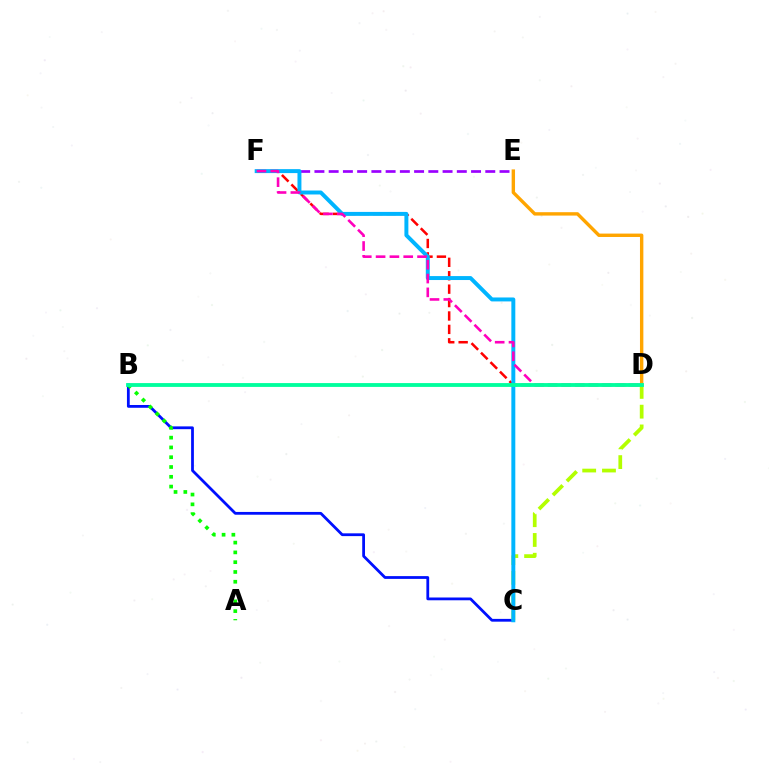{('E', 'F'): [{'color': '#9b00ff', 'line_style': 'dashed', 'thickness': 1.93}], ('B', 'C'): [{'color': '#0010ff', 'line_style': 'solid', 'thickness': 2.0}], ('D', 'F'): [{'color': '#ff0000', 'line_style': 'dashed', 'thickness': 1.82}, {'color': '#ff00bd', 'line_style': 'dashed', 'thickness': 1.88}], ('C', 'D'): [{'color': '#b3ff00', 'line_style': 'dashed', 'thickness': 2.69}], ('D', 'E'): [{'color': '#ffa500', 'line_style': 'solid', 'thickness': 2.44}], ('C', 'F'): [{'color': '#00b5ff', 'line_style': 'solid', 'thickness': 2.85}], ('A', 'B'): [{'color': '#08ff00', 'line_style': 'dotted', 'thickness': 2.66}], ('B', 'D'): [{'color': '#00ff9d', 'line_style': 'solid', 'thickness': 2.76}]}